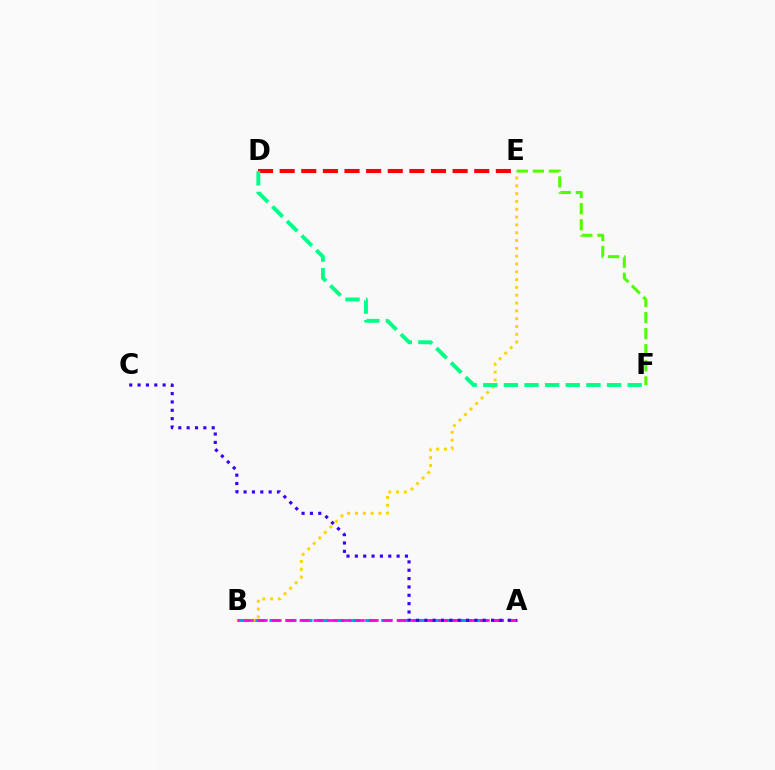{('A', 'B'): [{'color': '#009eff', 'line_style': 'dashed', 'thickness': 2.17}, {'color': '#ff00ed', 'line_style': 'dashed', 'thickness': 1.89}], ('B', 'E'): [{'color': '#ffd500', 'line_style': 'dotted', 'thickness': 2.12}], ('D', 'E'): [{'color': '#ff0000', 'line_style': 'dashed', 'thickness': 2.94}], ('D', 'F'): [{'color': '#00ff86', 'line_style': 'dashed', 'thickness': 2.8}], ('A', 'C'): [{'color': '#3700ff', 'line_style': 'dotted', 'thickness': 2.27}], ('E', 'F'): [{'color': '#4fff00', 'line_style': 'dashed', 'thickness': 2.19}]}